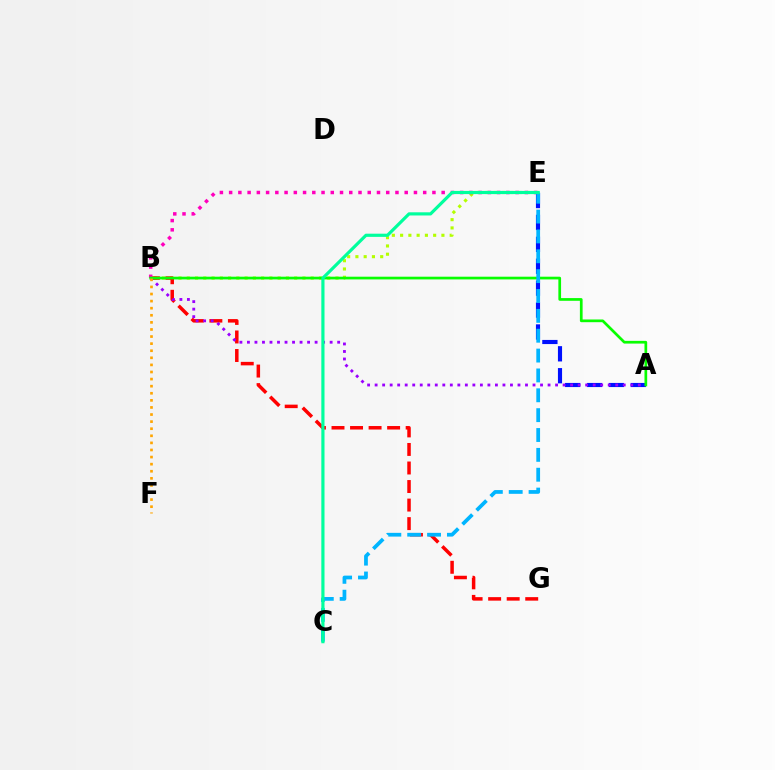{('B', 'E'): [{'color': '#b3ff00', 'line_style': 'dotted', 'thickness': 2.24}, {'color': '#ff00bd', 'line_style': 'dotted', 'thickness': 2.51}], ('A', 'E'): [{'color': '#0010ff', 'line_style': 'dashed', 'thickness': 2.98}], ('B', 'G'): [{'color': '#ff0000', 'line_style': 'dashed', 'thickness': 2.52}], ('A', 'B'): [{'color': '#9b00ff', 'line_style': 'dotted', 'thickness': 2.04}, {'color': '#08ff00', 'line_style': 'solid', 'thickness': 1.95}], ('C', 'E'): [{'color': '#00b5ff', 'line_style': 'dashed', 'thickness': 2.7}, {'color': '#00ff9d', 'line_style': 'solid', 'thickness': 2.29}], ('B', 'F'): [{'color': '#ffa500', 'line_style': 'dotted', 'thickness': 1.93}]}